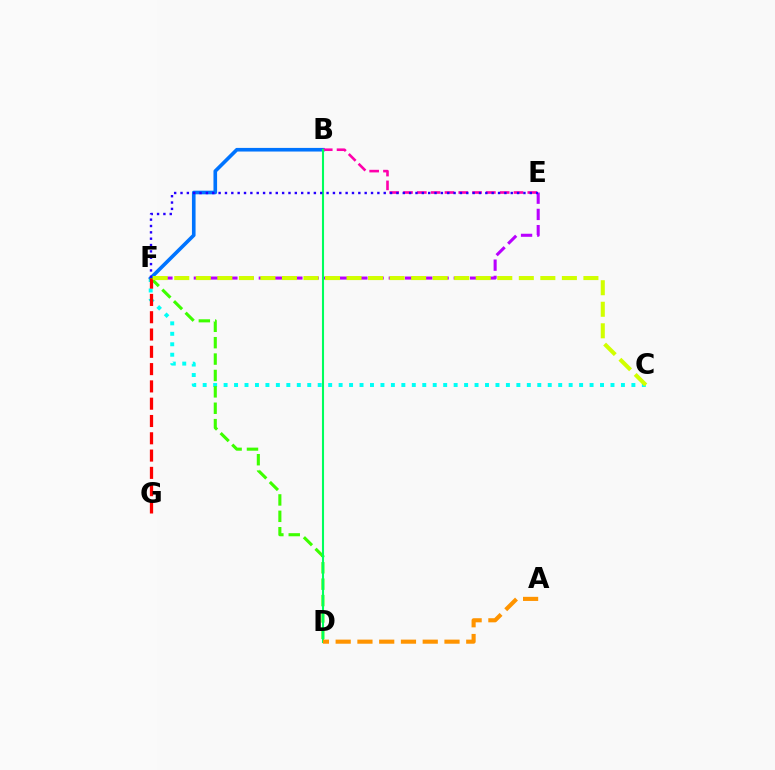{('E', 'F'): [{'color': '#b900ff', 'line_style': 'dashed', 'thickness': 2.21}, {'color': '#2500ff', 'line_style': 'dotted', 'thickness': 1.73}], ('C', 'F'): [{'color': '#00fff6', 'line_style': 'dotted', 'thickness': 2.84}, {'color': '#d1ff00', 'line_style': 'dashed', 'thickness': 2.93}], ('B', 'F'): [{'color': '#0074ff', 'line_style': 'solid', 'thickness': 2.61}], ('D', 'F'): [{'color': '#3dff00', 'line_style': 'dashed', 'thickness': 2.23}], ('B', 'E'): [{'color': '#ff00ac', 'line_style': 'dashed', 'thickness': 1.88}], ('F', 'G'): [{'color': '#ff0000', 'line_style': 'dashed', 'thickness': 2.35}], ('B', 'D'): [{'color': '#00ff5c', 'line_style': 'solid', 'thickness': 1.5}], ('A', 'D'): [{'color': '#ff9400', 'line_style': 'dashed', 'thickness': 2.96}]}